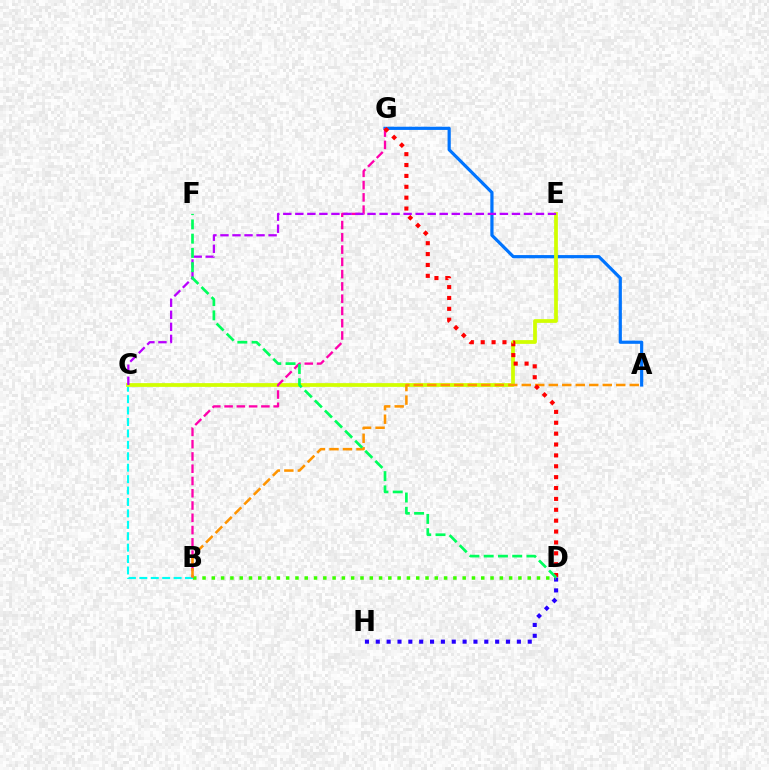{('D', 'H'): [{'color': '#2500ff', 'line_style': 'dotted', 'thickness': 2.95}], ('A', 'G'): [{'color': '#0074ff', 'line_style': 'solid', 'thickness': 2.3}], ('B', 'C'): [{'color': '#00fff6', 'line_style': 'dashed', 'thickness': 1.55}], ('C', 'E'): [{'color': '#d1ff00', 'line_style': 'solid', 'thickness': 2.69}, {'color': '#b900ff', 'line_style': 'dashed', 'thickness': 1.63}], ('B', 'D'): [{'color': '#3dff00', 'line_style': 'dotted', 'thickness': 2.52}], ('B', 'G'): [{'color': '#ff00ac', 'line_style': 'dashed', 'thickness': 1.67}], ('A', 'B'): [{'color': '#ff9400', 'line_style': 'dashed', 'thickness': 1.83}], ('D', 'G'): [{'color': '#ff0000', 'line_style': 'dotted', 'thickness': 2.96}], ('D', 'F'): [{'color': '#00ff5c', 'line_style': 'dashed', 'thickness': 1.94}]}